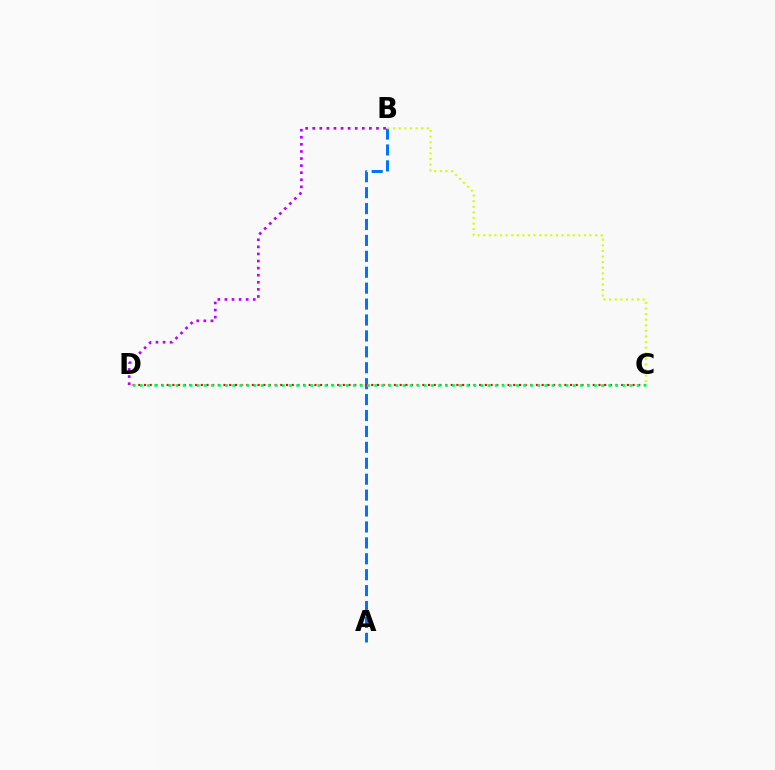{('A', 'B'): [{'color': '#0074ff', 'line_style': 'dashed', 'thickness': 2.16}], ('C', 'D'): [{'color': '#ff0000', 'line_style': 'dotted', 'thickness': 1.54}, {'color': '#00ff5c', 'line_style': 'dotted', 'thickness': 1.93}], ('B', 'C'): [{'color': '#d1ff00', 'line_style': 'dotted', 'thickness': 1.52}], ('B', 'D'): [{'color': '#b900ff', 'line_style': 'dotted', 'thickness': 1.92}]}